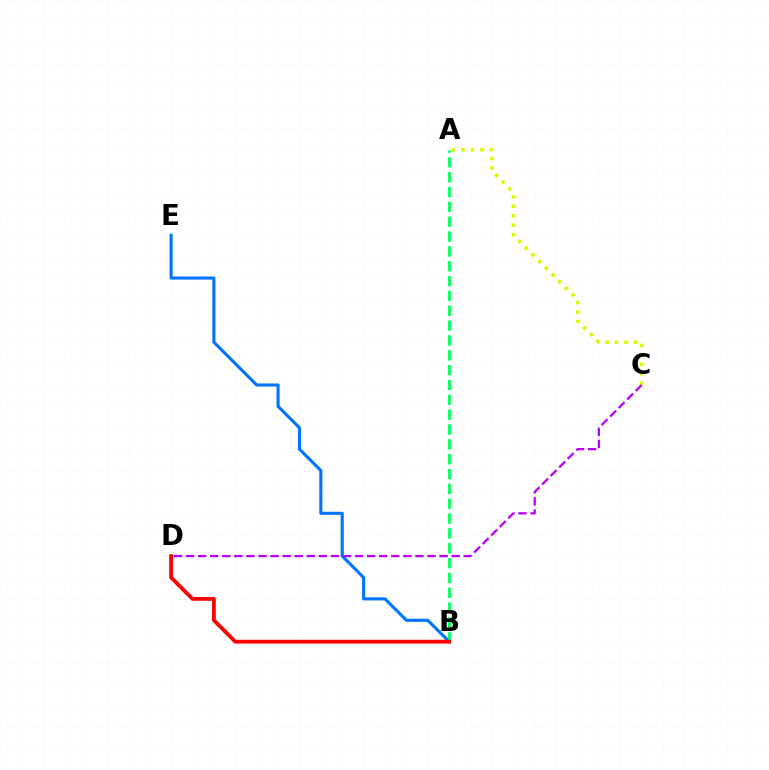{('B', 'E'): [{'color': '#0074ff', 'line_style': 'solid', 'thickness': 2.23}], ('A', 'C'): [{'color': '#d1ff00', 'line_style': 'dotted', 'thickness': 2.57}], ('A', 'B'): [{'color': '#00ff5c', 'line_style': 'dashed', 'thickness': 2.02}], ('B', 'D'): [{'color': '#ff0000', 'line_style': 'solid', 'thickness': 2.74}], ('C', 'D'): [{'color': '#b900ff', 'line_style': 'dashed', 'thickness': 1.64}]}